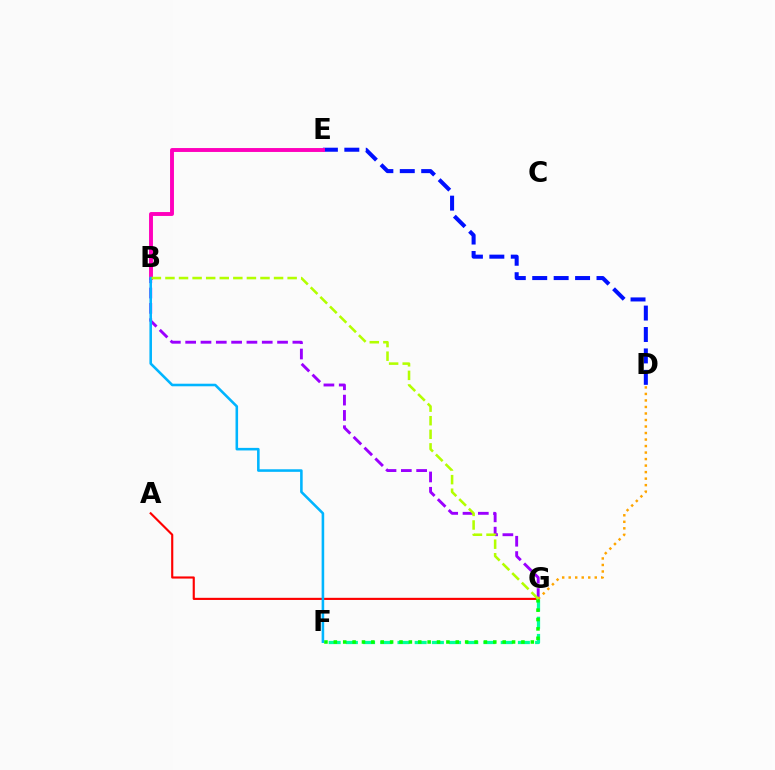{('D', 'E'): [{'color': '#0010ff', 'line_style': 'dashed', 'thickness': 2.91}], ('A', 'G'): [{'color': '#ff0000', 'line_style': 'solid', 'thickness': 1.54}], ('B', 'E'): [{'color': '#ff00bd', 'line_style': 'solid', 'thickness': 2.81}], ('B', 'G'): [{'color': '#9b00ff', 'line_style': 'dashed', 'thickness': 2.08}, {'color': '#b3ff00', 'line_style': 'dashed', 'thickness': 1.84}], ('F', 'G'): [{'color': '#00ff9d', 'line_style': 'dashed', 'thickness': 2.34}, {'color': '#08ff00', 'line_style': 'dotted', 'thickness': 2.55}], ('B', 'F'): [{'color': '#00b5ff', 'line_style': 'solid', 'thickness': 1.85}], ('D', 'G'): [{'color': '#ffa500', 'line_style': 'dotted', 'thickness': 1.77}]}